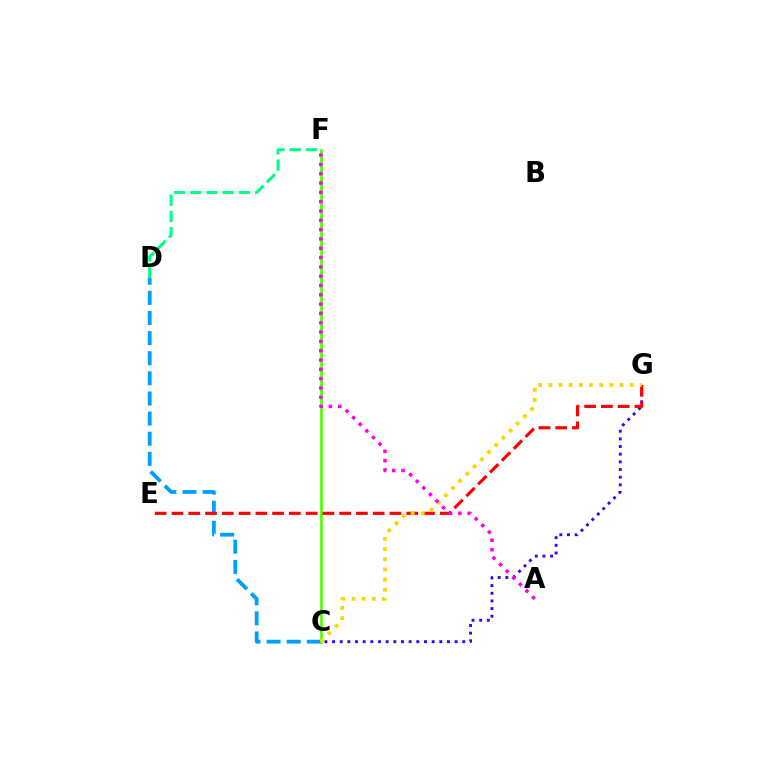{('C', 'D'): [{'color': '#009eff', 'line_style': 'dashed', 'thickness': 2.73}], ('C', 'F'): [{'color': '#4fff00', 'line_style': 'solid', 'thickness': 1.95}], ('C', 'G'): [{'color': '#3700ff', 'line_style': 'dotted', 'thickness': 2.08}, {'color': '#ffd500', 'line_style': 'dotted', 'thickness': 2.76}], ('E', 'G'): [{'color': '#ff0000', 'line_style': 'dashed', 'thickness': 2.28}], ('D', 'F'): [{'color': '#00ff86', 'line_style': 'dashed', 'thickness': 2.2}], ('A', 'F'): [{'color': '#ff00ed', 'line_style': 'dotted', 'thickness': 2.53}]}